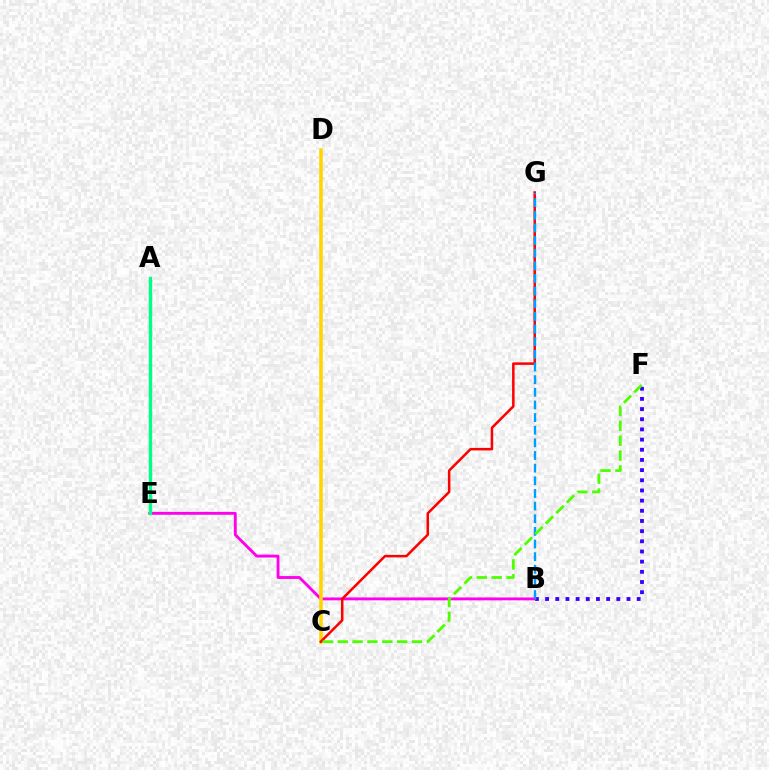{('B', 'F'): [{'color': '#3700ff', 'line_style': 'dotted', 'thickness': 2.76}], ('B', 'E'): [{'color': '#ff00ed', 'line_style': 'solid', 'thickness': 2.07}], ('C', 'D'): [{'color': '#ffd500', 'line_style': 'solid', 'thickness': 2.55}], ('C', 'G'): [{'color': '#ff0000', 'line_style': 'solid', 'thickness': 1.81}], ('A', 'E'): [{'color': '#00ff86', 'line_style': 'solid', 'thickness': 2.43}], ('B', 'G'): [{'color': '#009eff', 'line_style': 'dashed', 'thickness': 1.72}], ('C', 'F'): [{'color': '#4fff00', 'line_style': 'dashed', 'thickness': 2.02}]}